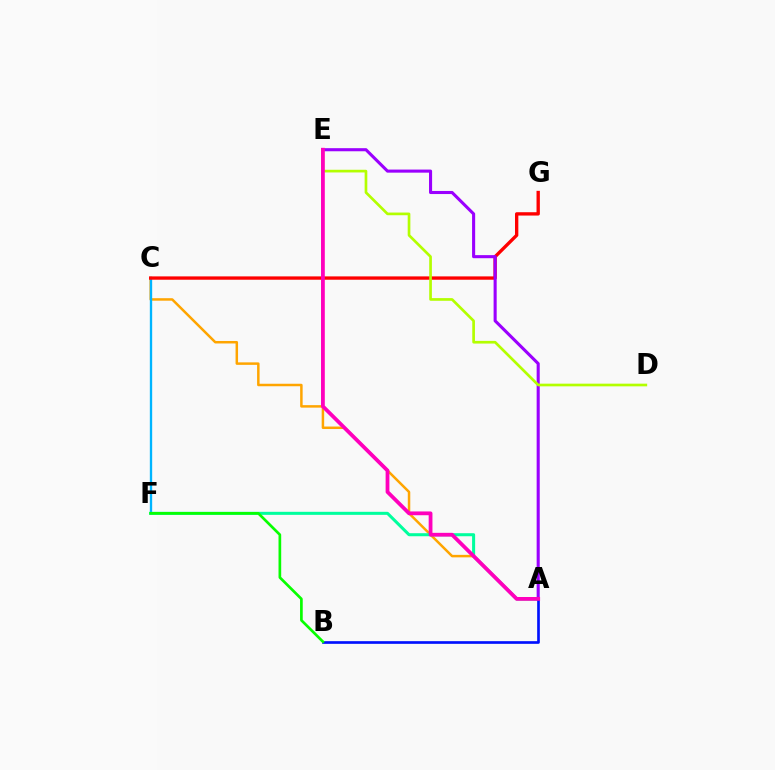{('A', 'C'): [{'color': '#ffa500', 'line_style': 'solid', 'thickness': 1.79}], ('C', 'F'): [{'color': '#00b5ff', 'line_style': 'solid', 'thickness': 1.68}], ('C', 'G'): [{'color': '#ff0000', 'line_style': 'solid', 'thickness': 2.4}], ('A', 'E'): [{'color': '#9b00ff', 'line_style': 'solid', 'thickness': 2.22}, {'color': '#ff00bd', 'line_style': 'solid', 'thickness': 2.72}], ('A', 'F'): [{'color': '#00ff9d', 'line_style': 'solid', 'thickness': 2.19}], ('A', 'B'): [{'color': '#0010ff', 'line_style': 'solid', 'thickness': 1.92}], ('D', 'E'): [{'color': '#b3ff00', 'line_style': 'solid', 'thickness': 1.93}], ('B', 'F'): [{'color': '#08ff00', 'line_style': 'solid', 'thickness': 1.93}]}